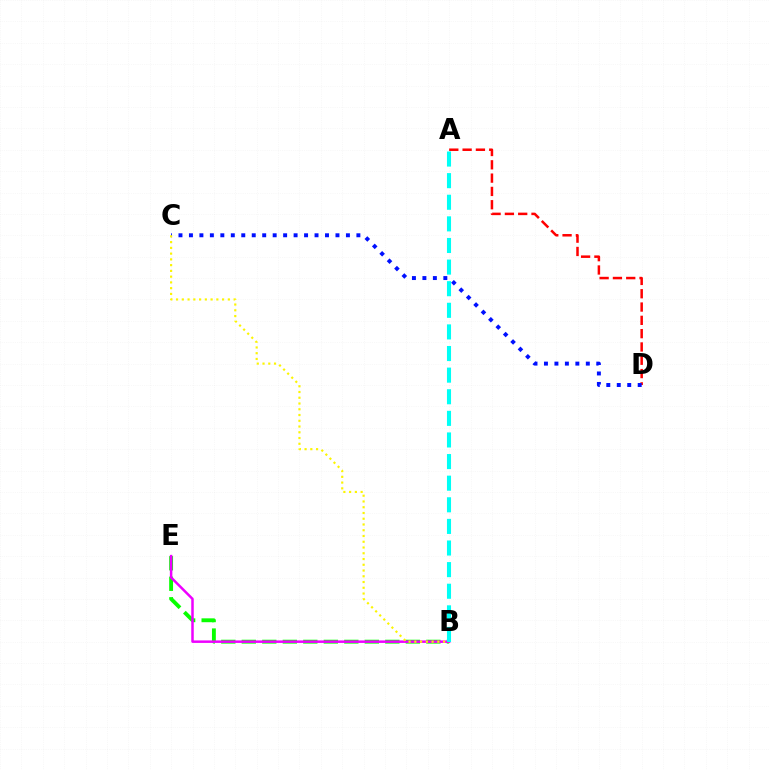{('B', 'E'): [{'color': '#08ff00', 'line_style': 'dashed', 'thickness': 2.79}, {'color': '#ee00ff', 'line_style': 'solid', 'thickness': 1.8}], ('A', 'D'): [{'color': '#ff0000', 'line_style': 'dashed', 'thickness': 1.81}], ('C', 'D'): [{'color': '#0010ff', 'line_style': 'dotted', 'thickness': 2.84}], ('B', 'C'): [{'color': '#fcf500', 'line_style': 'dotted', 'thickness': 1.56}], ('A', 'B'): [{'color': '#00fff6', 'line_style': 'dashed', 'thickness': 2.94}]}